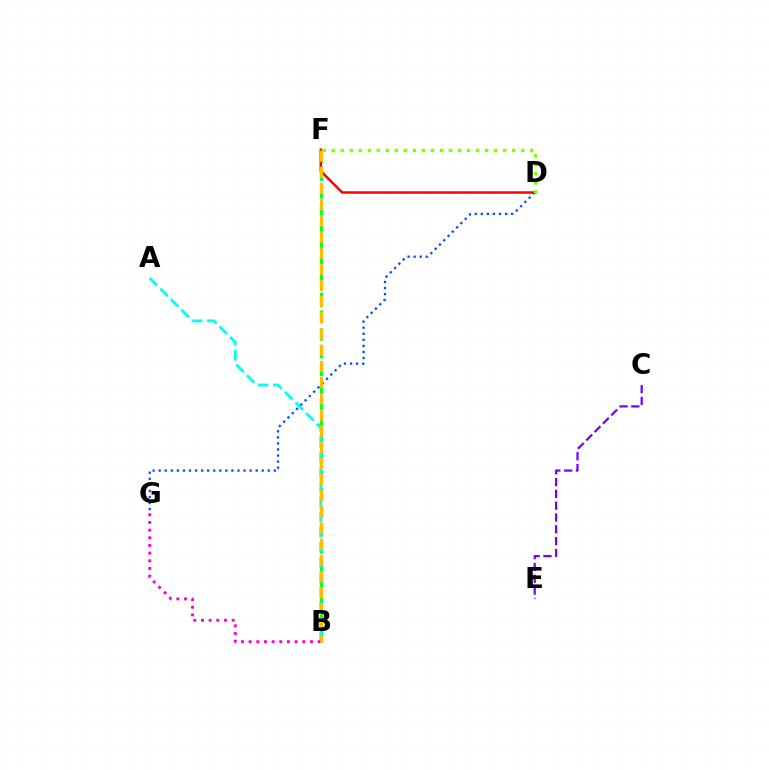{('B', 'F'): [{'color': '#00ff39', 'line_style': 'dashed', 'thickness': 2.41}, {'color': '#ffbd00', 'line_style': 'dashed', 'thickness': 2.2}], ('C', 'E'): [{'color': '#7200ff', 'line_style': 'dashed', 'thickness': 1.6}], ('D', 'F'): [{'color': '#ff0000', 'line_style': 'solid', 'thickness': 1.81}, {'color': '#84ff00', 'line_style': 'dotted', 'thickness': 2.45}], ('A', 'B'): [{'color': '#00fff6', 'line_style': 'dashed', 'thickness': 2.04}], ('B', 'G'): [{'color': '#ff00cf', 'line_style': 'dotted', 'thickness': 2.08}], ('D', 'G'): [{'color': '#004bff', 'line_style': 'dotted', 'thickness': 1.65}]}